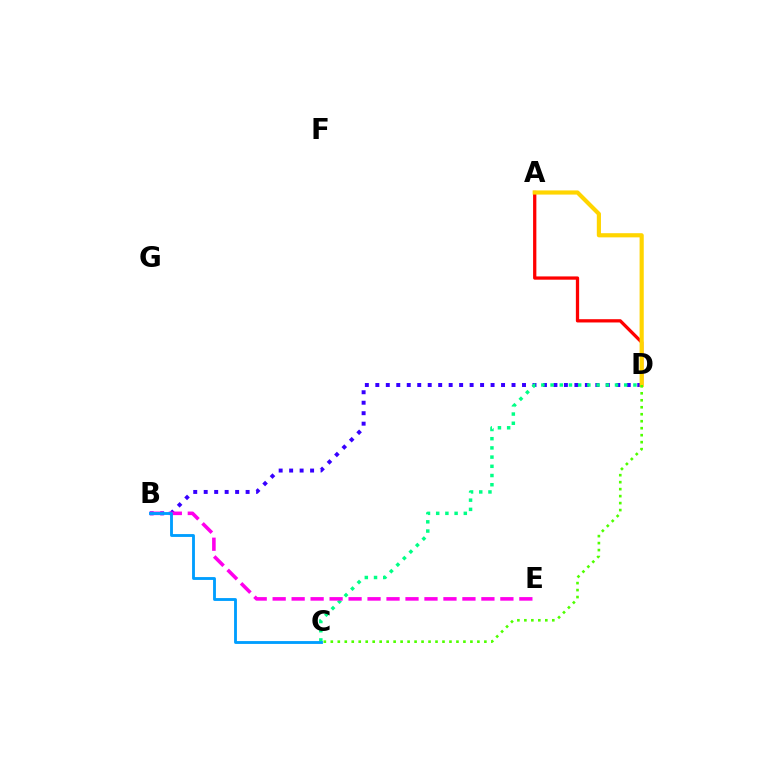{('B', 'D'): [{'color': '#3700ff', 'line_style': 'dotted', 'thickness': 2.85}], ('C', 'D'): [{'color': '#00ff86', 'line_style': 'dotted', 'thickness': 2.5}, {'color': '#4fff00', 'line_style': 'dotted', 'thickness': 1.9}], ('A', 'D'): [{'color': '#ff0000', 'line_style': 'solid', 'thickness': 2.36}, {'color': '#ffd500', 'line_style': 'solid', 'thickness': 3.0}], ('B', 'E'): [{'color': '#ff00ed', 'line_style': 'dashed', 'thickness': 2.58}], ('B', 'C'): [{'color': '#009eff', 'line_style': 'solid', 'thickness': 2.05}]}